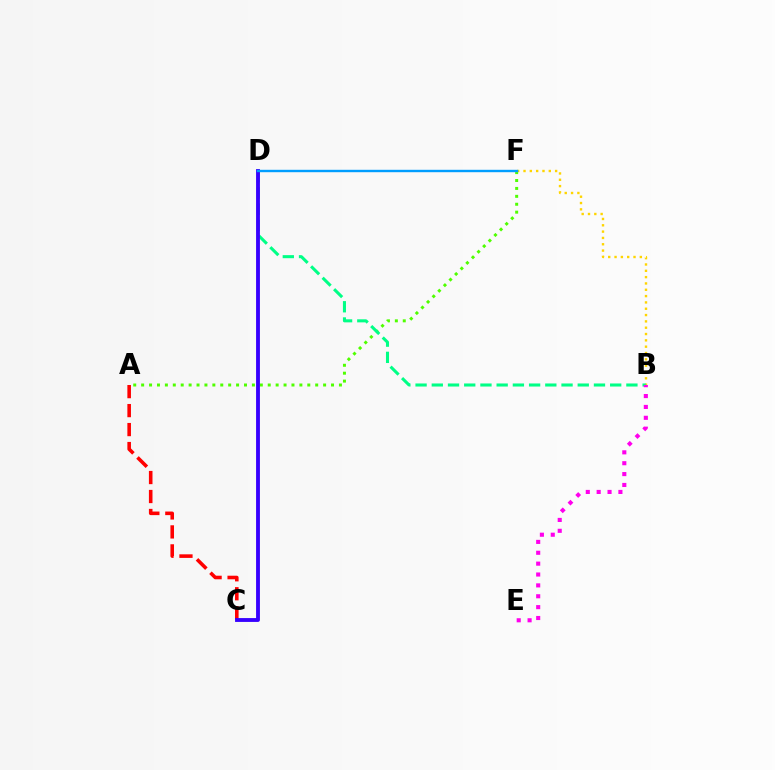{('B', 'F'): [{'color': '#ffd500', 'line_style': 'dotted', 'thickness': 1.72}], ('A', 'F'): [{'color': '#4fff00', 'line_style': 'dotted', 'thickness': 2.15}], ('B', 'D'): [{'color': '#00ff86', 'line_style': 'dashed', 'thickness': 2.2}], ('A', 'C'): [{'color': '#ff0000', 'line_style': 'dashed', 'thickness': 2.58}], ('B', 'E'): [{'color': '#ff00ed', 'line_style': 'dotted', 'thickness': 2.95}], ('C', 'D'): [{'color': '#3700ff', 'line_style': 'solid', 'thickness': 2.77}], ('D', 'F'): [{'color': '#009eff', 'line_style': 'solid', 'thickness': 1.73}]}